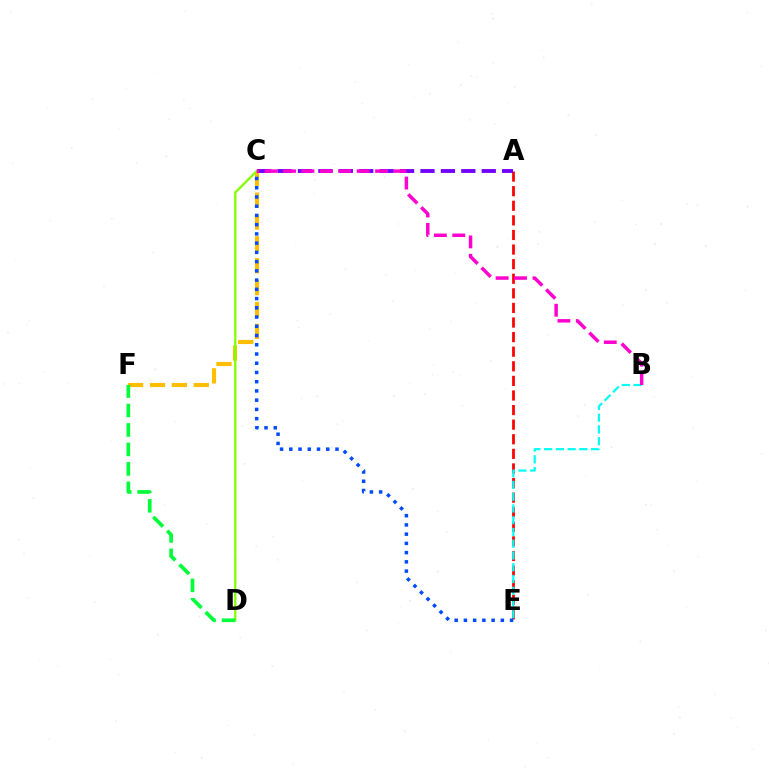{('C', 'F'): [{'color': '#ffbd00', 'line_style': 'dashed', 'thickness': 2.97}], ('C', 'D'): [{'color': '#84ff00', 'line_style': 'solid', 'thickness': 1.67}], ('A', 'E'): [{'color': '#ff0000', 'line_style': 'dashed', 'thickness': 1.98}], ('B', 'E'): [{'color': '#00fff6', 'line_style': 'dashed', 'thickness': 1.6}], ('A', 'C'): [{'color': '#7200ff', 'line_style': 'dashed', 'thickness': 2.77}], ('C', 'E'): [{'color': '#004bff', 'line_style': 'dotted', 'thickness': 2.51}], ('D', 'F'): [{'color': '#00ff39', 'line_style': 'dashed', 'thickness': 2.64}], ('B', 'C'): [{'color': '#ff00cf', 'line_style': 'dashed', 'thickness': 2.5}]}